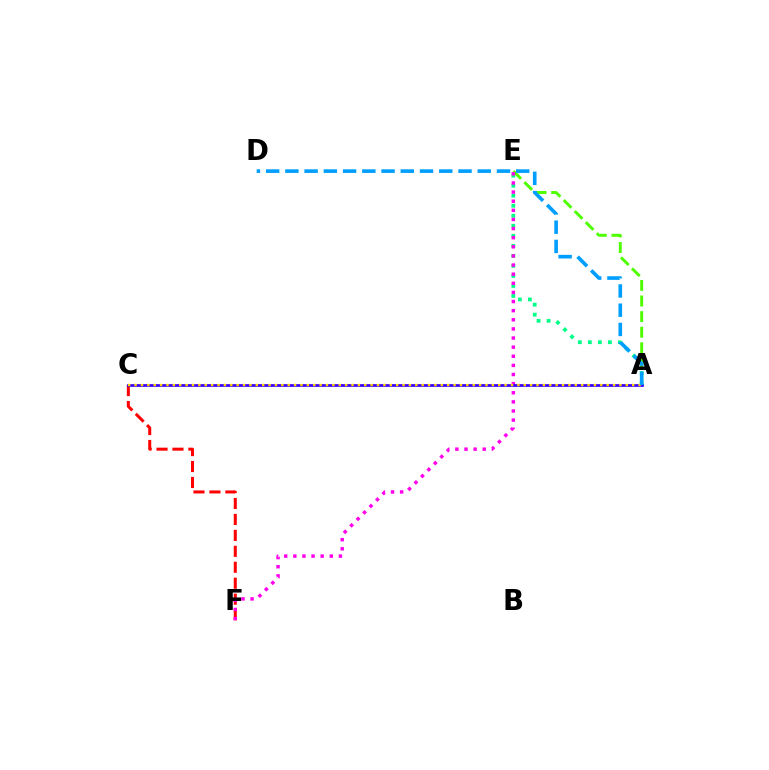{('A', 'E'): [{'color': '#00ff86', 'line_style': 'dotted', 'thickness': 2.72}, {'color': '#4fff00', 'line_style': 'dashed', 'thickness': 2.12}], ('C', 'F'): [{'color': '#ff0000', 'line_style': 'dashed', 'thickness': 2.17}], ('E', 'F'): [{'color': '#ff00ed', 'line_style': 'dotted', 'thickness': 2.48}], ('A', 'C'): [{'color': '#3700ff', 'line_style': 'solid', 'thickness': 1.95}, {'color': '#ffd500', 'line_style': 'dotted', 'thickness': 1.73}], ('A', 'D'): [{'color': '#009eff', 'line_style': 'dashed', 'thickness': 2.61}]}